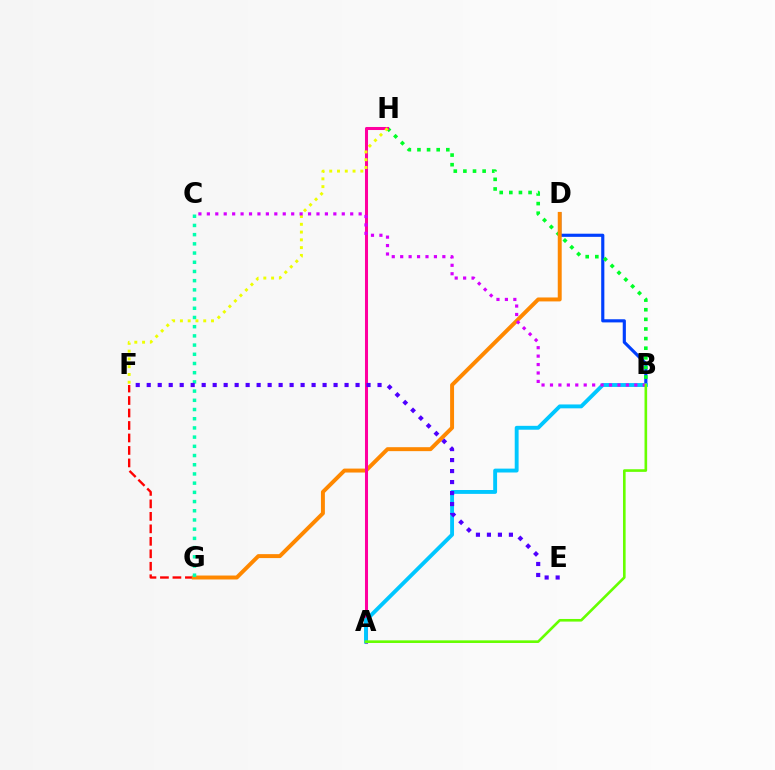{('B', 'D'): [{'color': '#003fff', 'line_style': 'solid', 'thickness': 2.27}], ('F', 'G'): [{'color': '#ff0000', 'line_style': 'dashed', 'thickness': 1.7}], ('B', 'H'): [{'color': '#00ff27', 'line_style': 'dotted', 'thickness': 2.61}], ('D', 'G'): [{'color': '#ff8800', 'line_style': 'solid', 'thickness': 2.84}], ('A', 'H'): [{'color': '#ff00a0', 'line_style': 'solid', 'thickness': 2.19}], ('C', 'G'): [{'color': '#00ffaf', 'line_style': 'dotted', 'thickness': 2.5}], ('A', 'B'): [{'color': '#00c7ff', 'line_style': 'solid', 'thickness': 2.79}, {'color': '#66ff00', 'line_style': 'solid', 'thickness': 1.89}], ('E', 'F'): [{'color': '#4f00ff', 'line_style': 'dotted', 'thickness': 2.99}], ('F', 'H'): [{'color': '#eeff00', 'line_style': 'dotted', 'thickness': 2.11}], ('B', 'C'): [{'color': '#d600ff', 'line_style': 'dotted', 'thickness': 2.29}]}